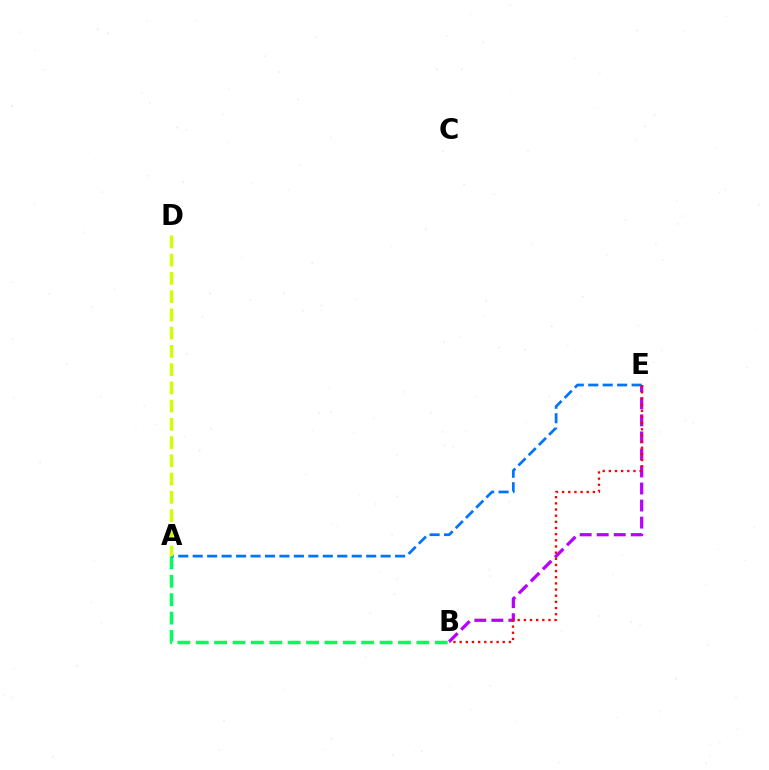{('B', 'E'): [{'color': '#b900ff', 'line_style': 'dashed', 'thickness': 2.31}, {'color': '#ff0000', 'line_style': 'dotted', 'thickness': 1.67}], ('A', 'B'): [{'color': '#00ff5c', 'line_style': 'dashed', 'thickness': 2.5}], ('A', 'E'): [{'color': '#0074ff', 'line_style': 'dashed', 'thickness': 1.96}], ('A', 'D'): [{'color': '#d1ff00', 'line_style': 'dashed', 'thickness': 2.48}]}